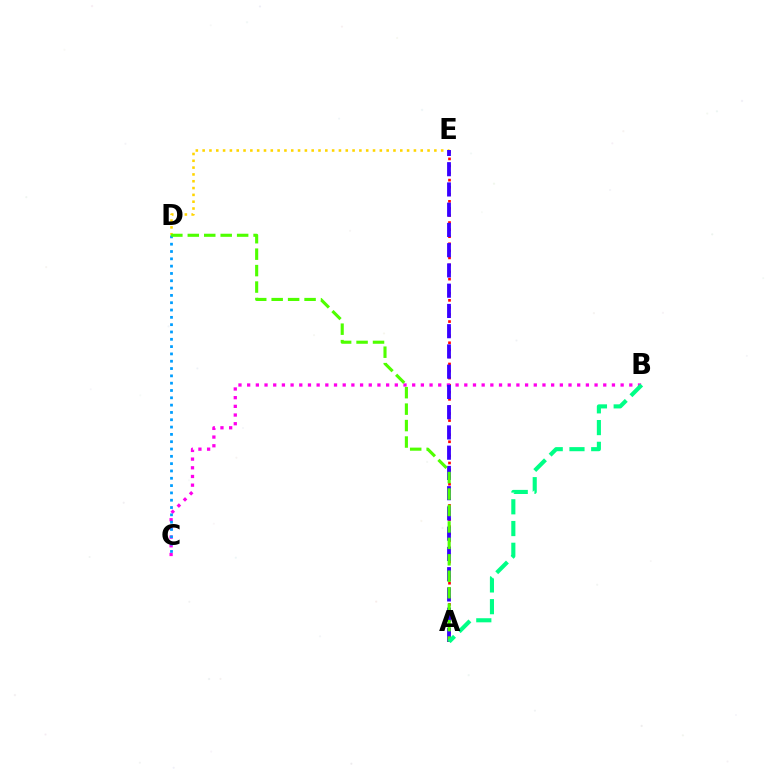{('A', 'E'): [{'color': '#ff0000', 'line_style': 'dotted', 'thickness': 1.92}, {'color': '#3700ff', 'line_style': 'dashed', 'thickness': 2.75}], ('D', 'E'): [{'color': '#ffd500', 'line_style': 'dotted', 'thickness': 1.85}], ('B', 'C'): [{'color': '#ff00ed', 'line_style': 'dotted', 'thickness': 2.36}], ('C', 'D'): [{'color': '#009eff', 'line_style': 'dotted', 'thickness': 1.99}], ('A', 'D'): [{'color': '#4fff00', 'line_style': 'dashed', 'thickness': 2.23}], ('A', 'B'): [{'color': '#00ff86', 'line_style': 'dashed', 'thickness': 2.95}]}